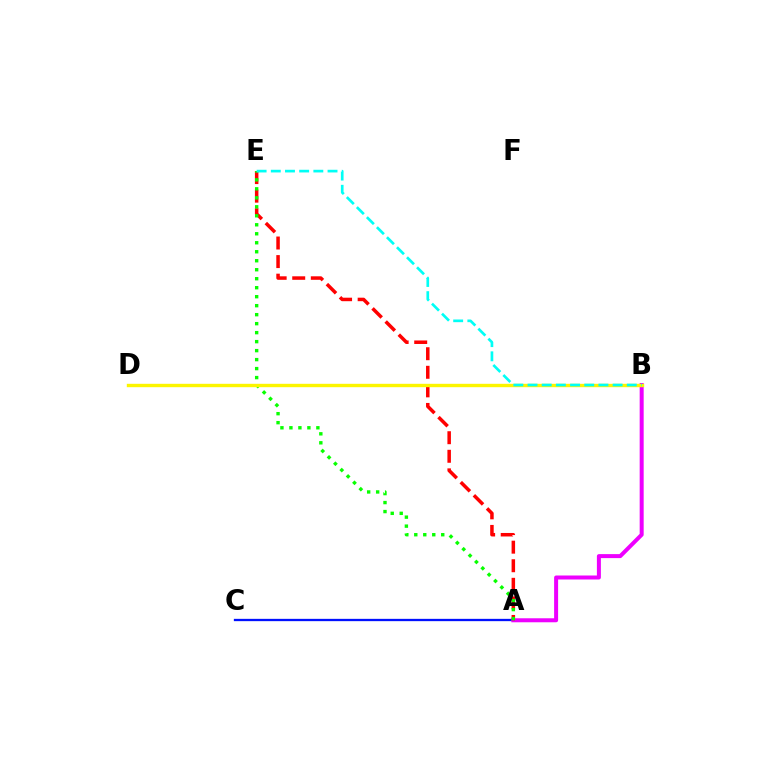{('A', 'C'): [{'color': '#0010ff', 'line_style': 'solid', 'thickness': 1.66}], ('A', 'B'): [{'color': '#ee00ff', 'line_style': 'solid', 'thickness': 2.88}], ('A', 'E'): [{'color': '#ff0000', 'line_style': 'dashed', 'thickness': 2.52}, {'color': '#08ff00', 'line_style': 'dotted', 'thickness': 2.44}], ('B', 'D'): [{'color': '#fcf500', 'line_style': 'solid', 'thickness': 2.44}], ('B', 'E'): [{'color': '#00fff6', 'line_style': 'dashed', 'thickness': 1.93}]}